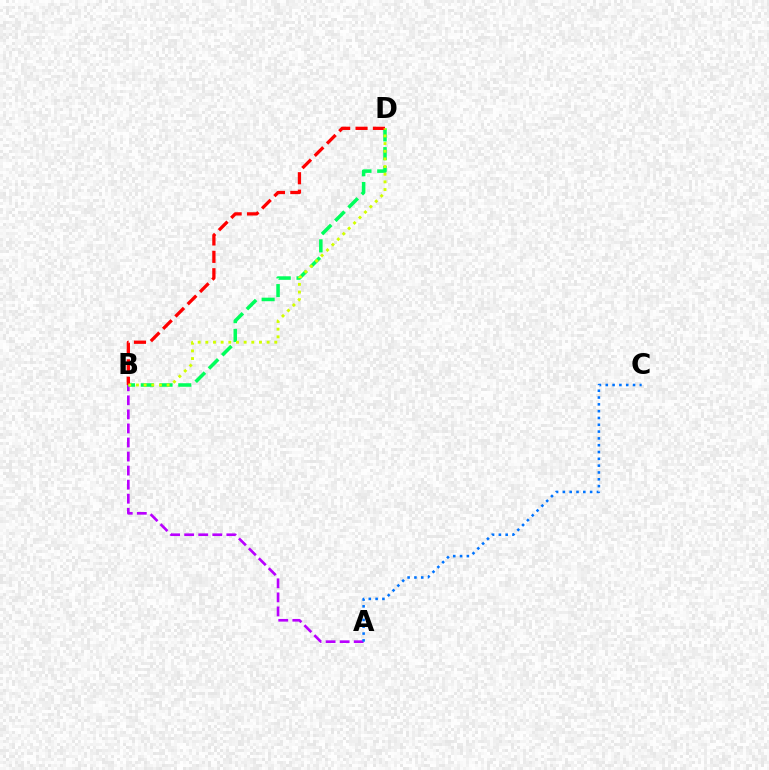{('A', 'B'): [{'color': '#b900ff', 'line_style': 'dashed', 'thickness': 1.91}], ('A', 'C'): [{'color': '#0074ff', 'line_style': 'dotted', 'thickness': 1.85}], ('B', 'D'): [{'color': '#00ff5c', 'line_style': 'dashed', 'thickness': 2.55}, {'color': '#ff0000', 'line_style': 'dashed', 'thickness': 2.36}, {'color': '#d1ff00', 'line_style': 'dotted', 'thickness': 2.08}]}